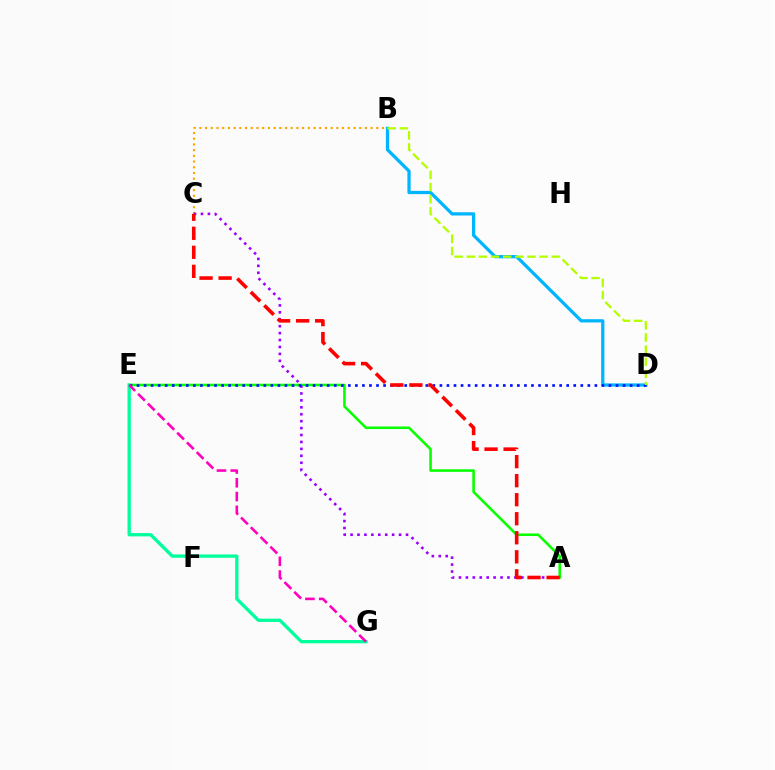{('B', 'C'): [{'color': '#ffa500', 'line_style': 'dotted', 'thickness': 1.55}], ('A', 'E'): [{'color': '#08ff00', 'line_style': 'solid', 'thickness': 1.85}], ('B', 'D'): [{'color': '#00b5ff', 'line_style': 'solid', 'thickness': 2.34}, {'color': '#b3ff00', 'line_style': 'dashed', 'thickness': 1.65}], ('E', 'G'): [{'color': '#00ff9d', 'line_style': 'solid', 'thickness': 2.38}, {'color': '#ff00bd', 'line_style': 'dashed', 'thickness': 1.87}], ('A', 'C'): [{'color': '#9b00ff', 'line_style': 'dotted', 'thickness': 1.88}, {'color': '#ff0000', 'line_style': 'dashed', 'thickness': 2.59}], ('D', 'E'): [{'color': '#0010ff', 'line_style': 'dotted', 'thickness': 1.91}]}